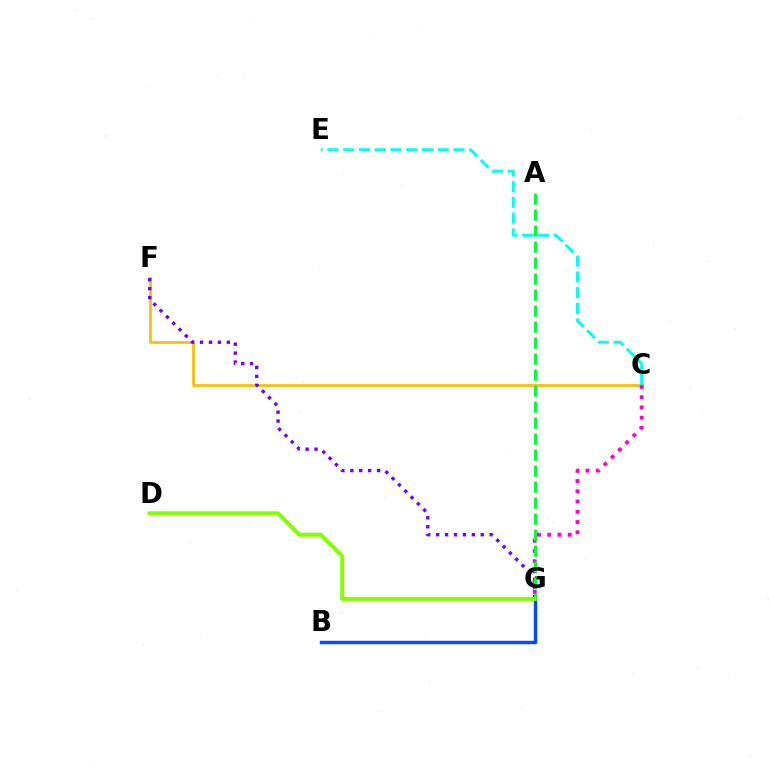{('C', 'F'): [{'color': '#ffbd00', 'line_style': 'solid', 'thickness': 1.96}], ('B', 'G'): [{'color': '#ff0000', 'line_style': 'solid', 'thickness': 1.85}, {'color': '#004bff', 'line_style': 'solid', 'thickness': 2.48}], ('C', 'G'): [{'color': '#ff00cf', 'line_style': 'dotted', 'thickness': 2.78}], ('F', 'G'): [{'color': '#7200ff', 'line_style': 'dotted', 'thickness': 2.43}], ('C', 'E'): [{'color': '#00fff6', 'line_style': 'dashed', 'thickness': 2.14}], ('A', 'G'): [{'color': '#00ff39', 'line_style': 'dashed', 'thickness': 2.17}], ('D', 'G'): [{'color': '#84ff00', 'line_style': 'solid', 'thickness': 2.9}]}